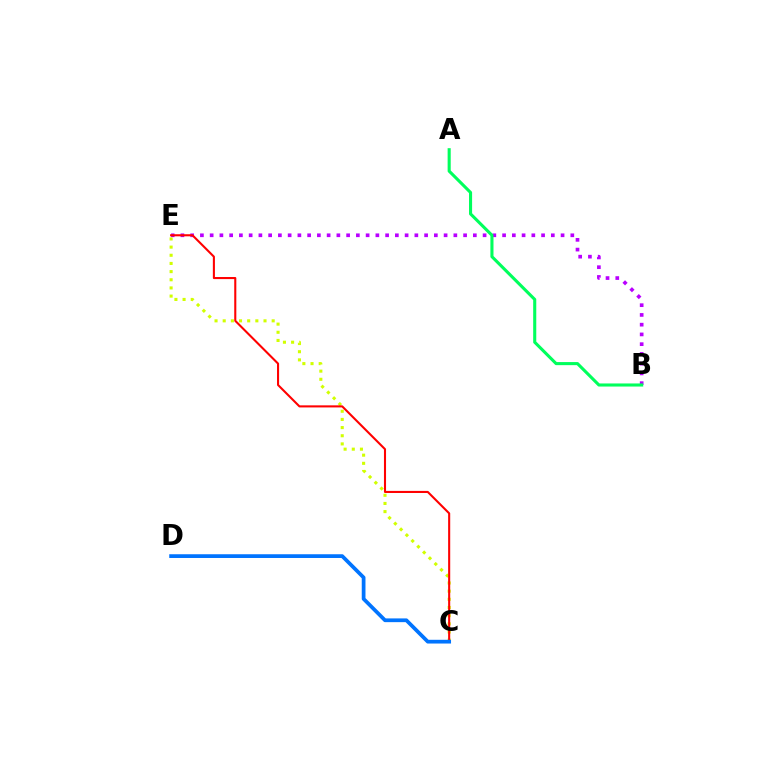{('B', 'E'): [{'color': '#b900ff', 'line_style': 'dotted', 'thickness': 2.65}], ('C', 'E'): [{'color': '#d1ff00', 'line_style': 'dotted', 'thickness': 2.22}, {'color': '#ff0000', 'line_style': 'solid', 'thickness': 1.5}], ('A', 'B'): [{'color': '#00ff5c', 'line_style': 'solid', 'thickness': 2.22}], ('C', 'D'): [{'color': '#0074ff', 'line_style': 'solid', 'thickness': 2.69}]}